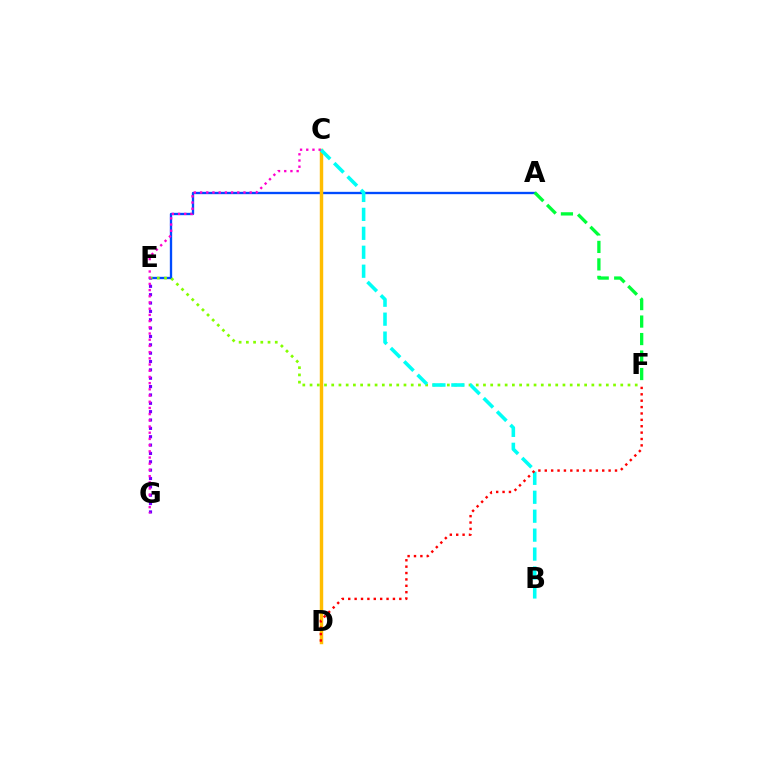{('A', 'E'): [{'color': '#004bff', 'line_style': 'solid', 'thickness': 1.68}], ('C', 'D'): [{'color': '#ffbd00', 'line_style': 'solid', 'thickness': 2.47}], ('E', 'F'): [{'color': '#84ff00', 'line_style': 'dotted', 'thickness': 1.96}], ('E', 'G'): [{'color': '#7200ff', 'line_style': 'dotted', 'thickness': 2.27}], ('B', 'C'): [{'color': '#00fff6', 'line_style': 'dashed', 'thickness': 2.57}], ('A', 'F'): [{'color': '#00ff39', 'line_style': 'dashed', 'thickness': 2.38}], ('D', 'F'): [{'color': '#ff0000', 'line_style': 'dotted', 'thickness': 1.73}], ('C', 'G'): [{'color': '#ff00cf', 'line_style': 'dotted', 'thickness': 1.68}]}